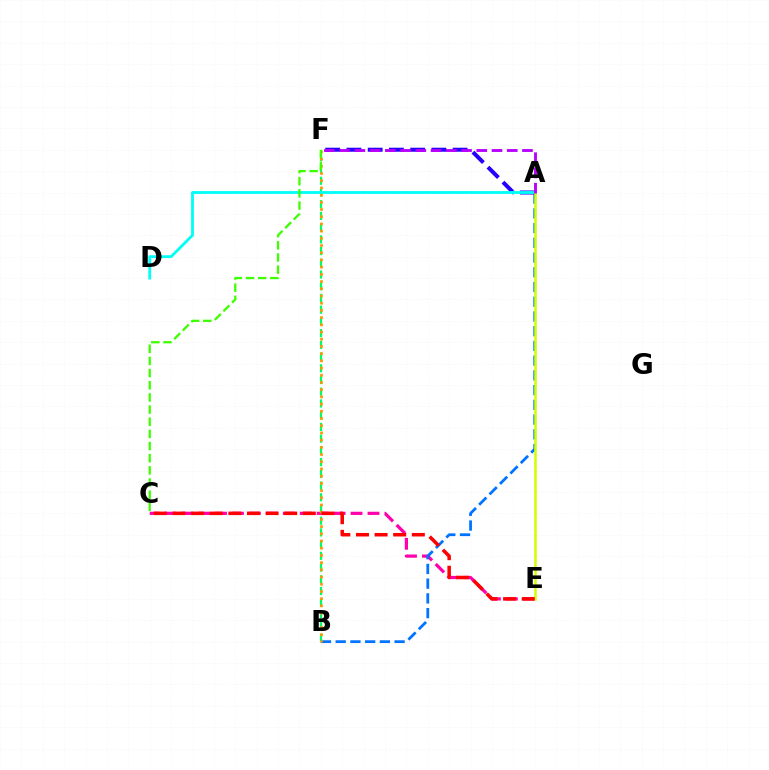{('C', 'E'): [{'color': '#ff00ac', 'line_style': 'dashed', 'thickness': 2.3}, {'color': '#ff0000', 'line_style': 'dashed', 'thickness': 2.53}], ('A', 'B'): [{'color': '#0074ff', 'line_style': 'dashed', 'thickness': 2.0}], ('B', 'F'): [{'color': '#00ff5c', 'line_style': 'dashed', 'thickness': 1.59}, {'color': '#ff9400', 'line_style': 'dotted', 'thickness': 1.96}], ('A', 'F'): [{'color': '#2500ff', 'line_style': 'dashed', 'thickness': 2.88}, {'color': '#b900ff', 'line_style': 'dashed', 'thickness': 2.07}], ('A', 'D'): [{'color': '#00fff6', 'line_style': 'solid', 'thickness': 2.03}], ('A', 'E'): [{'color': '#d1ff00', 'line_style': 'solid', 'thickness': 1.81}], ('C', 'F'): [{'color': '#3dff00', 'line_style': 'dashed', 'thickness': 1.65}]}